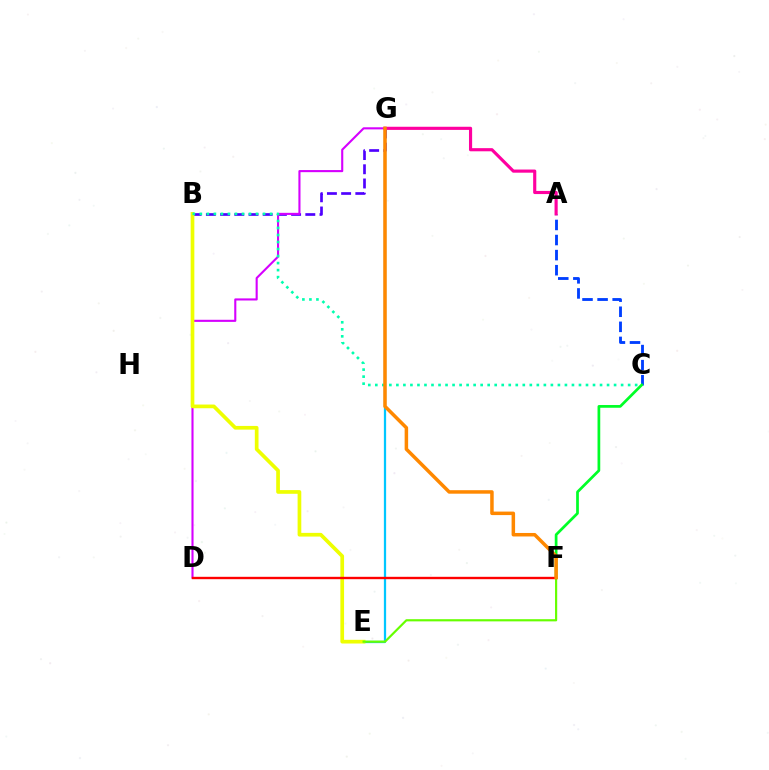{('B', 'G'): [{'color': '#4f00ff', 'line_style': 'dashed', 'thickness': 1.93}], ('D', 'G'): [{'color': '#d600ff', 'line_style': 'solid', 'thickness': 1.52}], ('A', 'C'): [{'color': '#003fff', 'line_style': 'dashed', 'thickness': 2.05}], ('E', 'G'): [{'color': '#00c7ff', 'line_style': 'solid', 'thickness': 1.62}], ('B', 'E'): [{'color': '#eeff00', 'line_style': 'solid', 'thickness': 2.66}], ('C', 'F'): [{'color': '#00ff27', 'line_style': 'solid', 'thickness': 1.96}], ('B', 'C'): [{'color': '#00ffaf', 'line_style': 'dotted', 'thickness': 1.91}], ('A', 'G'): [{'color': '#ff00a0', 'line_style': 'solid', 'thickness': 2.26}], ('E', 'F'): [{'color': '#66ff00', 'line_style': 'solid', 'thickness': 1.57}], ('D', 'F'): [{'color': '#ff0000', 'line_style': 'solid', 'thickness': 1.71}], ('F', 'G'): [{'color': '#ff8800', 'line_style': 'solid', 'thickness': 2.52}]}